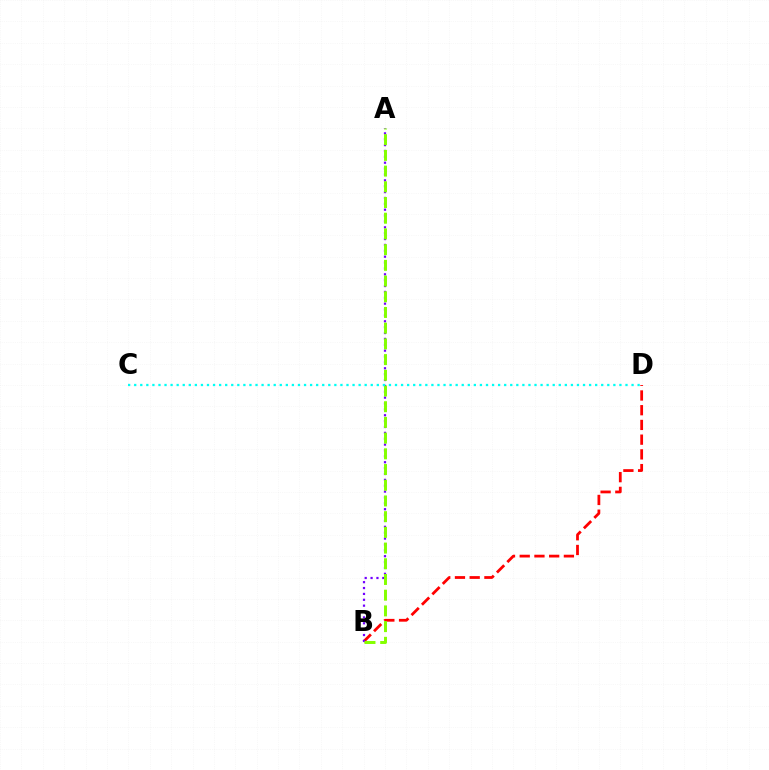{('B', 'D'): [{'color': '#ff0000', 'line_style': 'dashed', 'thickness': 2.0}], ('A', 'B'): [{'color': '#7200ff', 'line_style': 'dotted', 'thickness': 1.6}, {'color': '#84ff00', 'line_style': 'dashed', 'thickness': 2.13}], ('C', 'D'): [{'color': '#00fff6', 'line_style': 'dotted', 'thickness': 1.65}]}